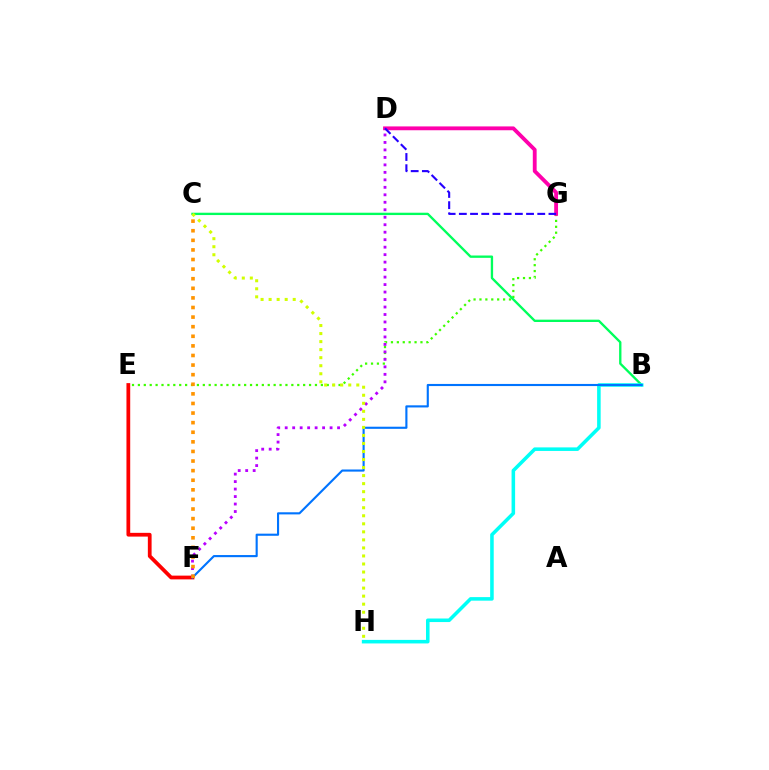{('E', 'G'): [{'color': '#3dff00', 'line_style': 'dotted', 'thickness': 1.6}], ('D', 'G'): [{'color': '#ff00ac', 'line_style': 'solid', 'thickness': 2.76}, {'color': '#2500ff', 'line_style': 'dashed', 'thickness': 1.52}], ('E', 'F'): [{'color': '#ff0000', 'line_style': 'solid', 'thickness': 2.7}], ('D', 'F'): [{'color': '#b900ff', 'line_style': 'dotted', 'thickness': 2.03}], ('B', 'C'): [{'color': '#00ff5c', 'line_style': 'solid', 'thickness': 1.68}], ('B', 'H'): [{'color': '#00fff6', 'line_style': 'solid', 'thickness': 2.56}], ('B', 'F'): [{'color': '#0074ff', 'line_style': 'solid', 'thickness': 1.53}], ('C', 'H'): [{'color': '#d1ff00', 'line_style': 'dotted', 'thickness': 2.18}], ('C', 'F'): [{'color': '#ff9400', 'line_style': 'dotted', 'thickness': 2.61}]}